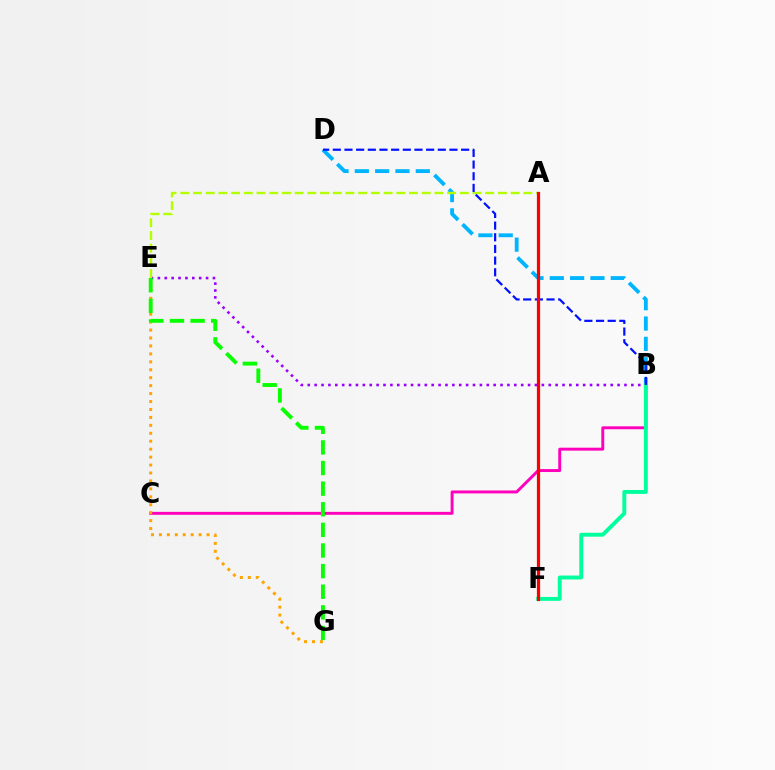{('B', 'D'): [{'color': '#00b5ff', 'line_style': 'dashed', 'thickness': 2.76}, {'color': '#0010ff', 'line_style': 'dashed', 'thickness': 1.58}], ('B', 'E'): [{'color': '#9b00ff', 'line_style': 'dotted', 'thickness': 1.87}], ('B', 'C'): [{'color': '#ff00bd', 'line_style': 'solid', 'thickness': 2.11}], ('A', 'E'): [{'color': '#b3ff00', 'line_style': 'dashed', 'thickness': 1.73}], ('B', 'F'): [{'color': '#00ff9d', 'line_style': 'solid', 'thickness': 2.81}], ('E', 'G'): [{'color': '#ffa500', 'line_style': 'dotted', 'thickness': 2.16}, {'color': '#08ff00', 'line_style': 'dashed', 'thickness': 2.8}], ('A', 'F'): [{'color': '#ff0000', 'line_style': 'solid', 'thickness': 2.31}]}